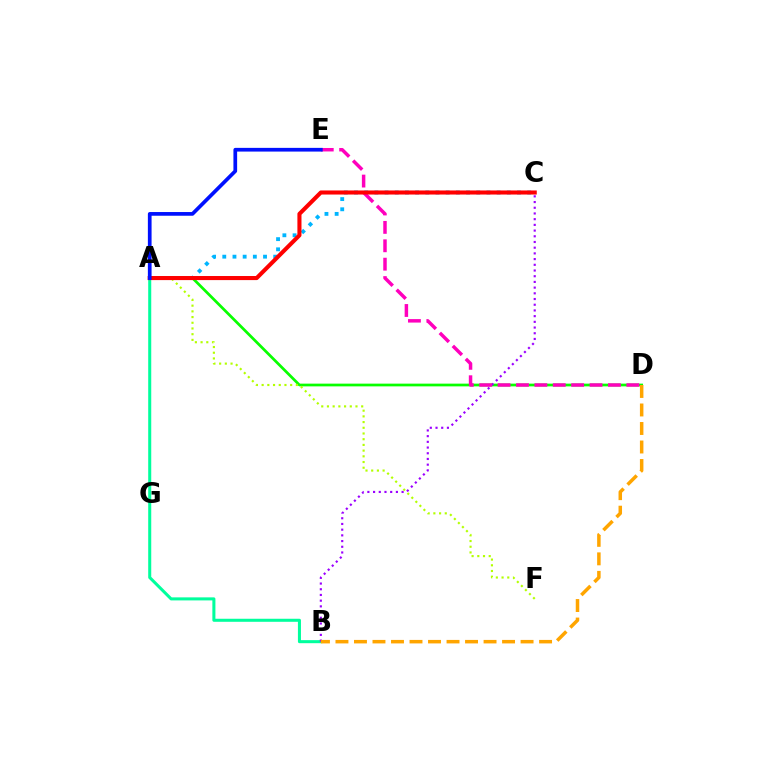{('A', 'C'): [{'color': '#00b5ff', 'line_style': 'dotted', 'thickness': 2.77}, {'color': '#ff0000', 'line_style': 'solid', 'thickness': 2.94}], ('A', 'D'): [{'color': '#08ff00', 'line_style': 'solid', 'thickness': 1.96}], ('A', 'B'): [{'color': '#00ff9d', 'line_style': 'solid', 'thickness': 2.19}], ('B', 'C'): [{'color': '#9b00ff', 'line_style': 'dotted', 'thickness': 1.55}], ('A', 'F'): [{'color': '#b3ff00', 'line_style': 'dotted', 'thickness': 1.55}], ('D', 'E'): [{'color': '#ff00bd', 'line_style': 'dashed', 'thickness': 2.5}], ('B', 'D'): [{'color': '#ffa500', 'line_style': 'dashed', 'thickness': 2.51}], ('A', 'E'): [{'color': '#0010ff', 'line_style': 'solid', 'thickness': 2.67}]}